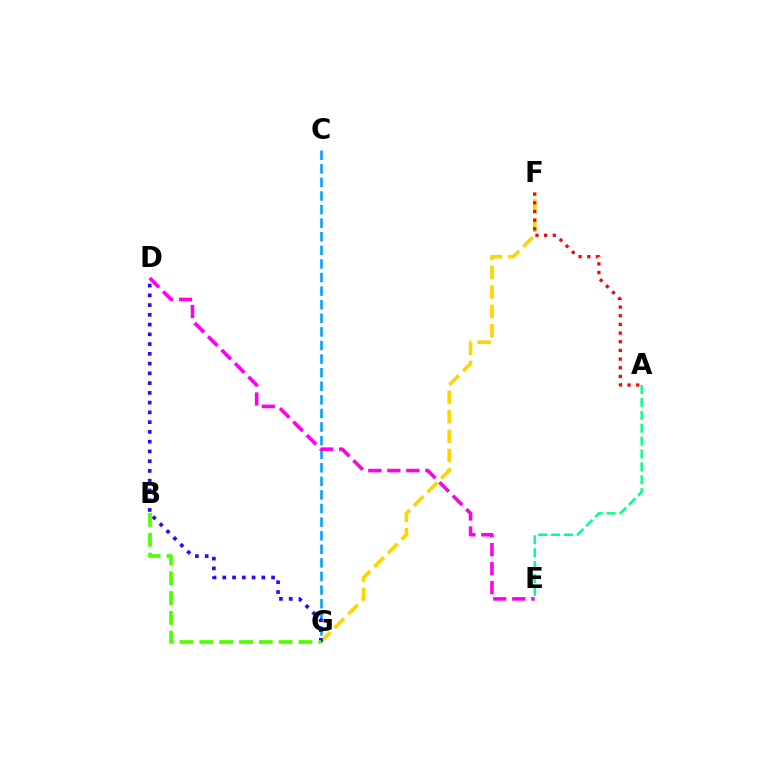{('F', 'G'): [{'color': '#ffd500', 'line_style': 'dashed', 'thickness': 2.63}], ('C', 'G'): [{'color': '#009eff', 'line_style': 'dashed', 'thickness': 1.85}], ('D', 'G'): [{'color': '#3700ff', 'line_style': 'dotted', 'thickness': 2.65}], ('B', 'G'): [{'color': '#4fff00', 'line_style': 'dashed', 'thickness': 2.69}], ('D', 'E'): [{'color': '#ff00ed', 'line_style': 'dashed', 'thickness': 2.58}], ('A', 'E'): [{'color': '#00ff86', 'line_style': 'dashed', 'thickness': 1.75}], ('A', 'F'): [{'color': '#ff0000', 'line_style': 'dotted', 'thickness': 2.36}]}